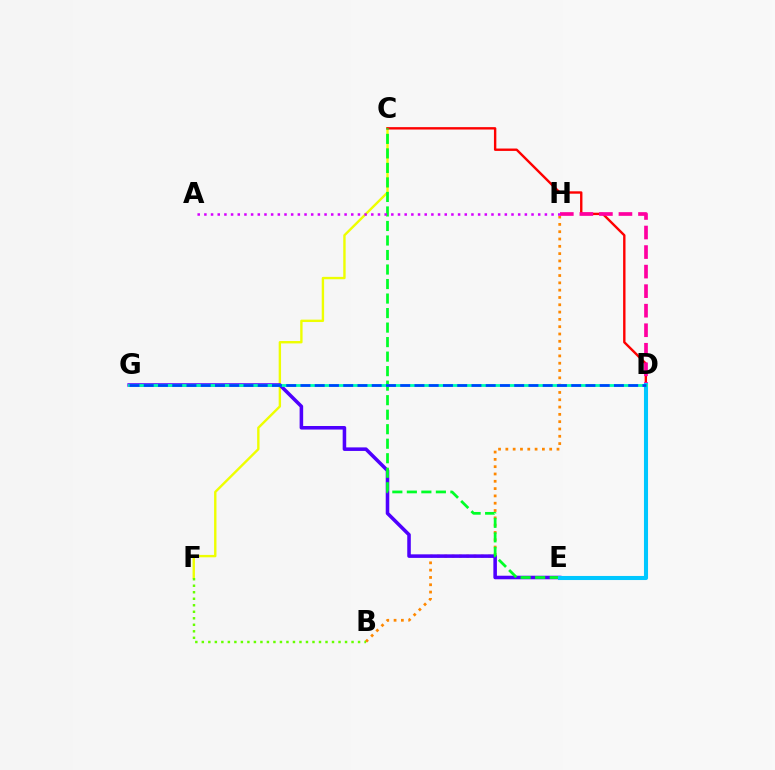{('B', 'H'): [{'color': '#ff8800', 'line_style': 'dotted', 'thickness': 1.99}], ('C', 'F'): [{'color': '#eeff00', 'line_style': 'solid', 'thickness': 1.72}], ('C', 'D'): [{'color': '#ff0000', 'line_style': 'solid', 'thickness': 1.72}], ('E', 'G'): [{'color': '#4f00ff', 'line_style': 'solid', 'thickness': 2.56}], ('C', 'E'): [{'color': '#00ff27', 'line_style': 'dashed', 'thickness': 1.97}], ('D', 'H'): [{'color': '#ff00a0', 'line_style': 'dashed', 'thickness': 2.65}], ('D', 'E'): [{'color': '#00c7ff', 'line_style': 'solid', 'thickness': 2.94}], ('D', 'G'): [{'color': '#00ffaf', 'line_style': 'solid', 'thickness': 2.03}, {'color': '#003fff', 'line_style': 'dashed', 'thickness': 1.94}], ('B', 'F'): [{'color': '#66ff00', 'line_style': 'dotted', 'thickness': 1.77}], ('A', 'H'): [{'color': '#d600ff', 'line_style': 'dotted', 'thickness': 1.81}]}